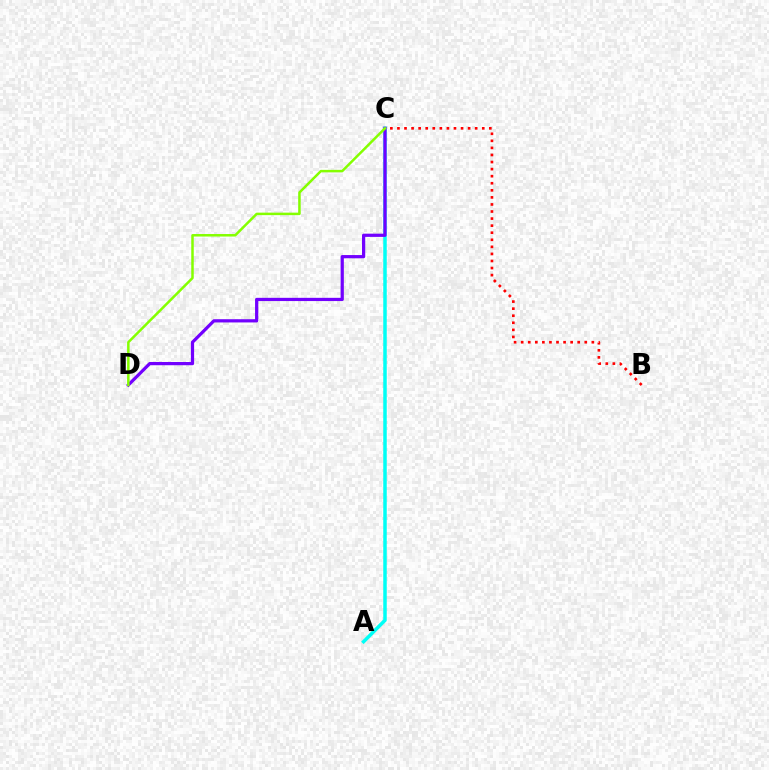{('A', 'C'): [{'color': '#00fff6', 'line_style': 'solid', 'thickness': 2.52}], ('B', 'C'): [{'color': '#ff0000', 'line_style': 'dotted', 'thickness': 1.92}], ('C', 'D'): [{'color': '#7200ff', 'line_style': 'solid', 'thickness': 2.32}, {'color': '#84ff00', 'line_style': 'solid', 'thickness': 1.8}]}